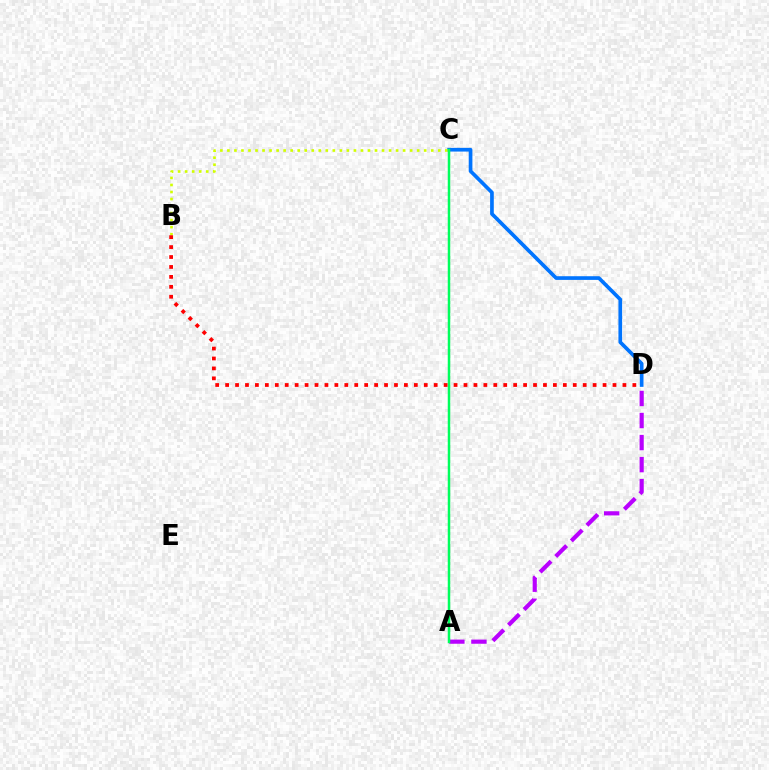{('C', 'D'): [{'color': '#0074ff', 'line_style': 'solid', 'thickness': 2.65}], ('B', 'C'): [{'color': '#d1ff00', 'line_style': 'dotted', 'thickness': 1.91}], ('A', 'D'): [{'color': '#b900ff', 'line_style': 'dashed', 'thickness': 3.0}], ('A', 'C'): [{'color': '#00ff5c', 'line_style': 'solid', 'thickness': 1.8}], ('B', 'D'): [{'color': '#ff0000', 'line_style': 'dotted', 'thickness': 2.7}]}